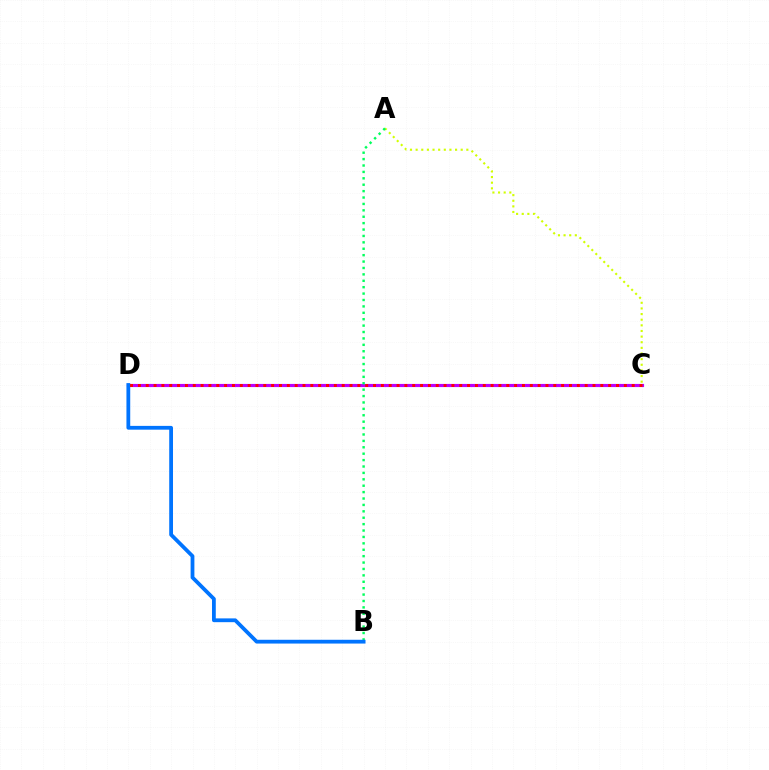{('C', 'D'): [{'color': '#b900ff', 'line_style': 'solid', 'thickness': 2.27}, {'color': '#ff0000', 'line_style': 'dotted', 'thickness': 2.13}], ('A', 'C'): [{'color': '#d1ff00', 'line_style': 'dotted', 'thickness': 1.53}], ('A', 'B'): [{'color': '#00ff5c', 'line_style': 'dotted', 'thickness': 1.74}], ('B', 'D'): [{'color': '#0074ff', 'line_style': 'solid', 'thickness': 2.73}]}